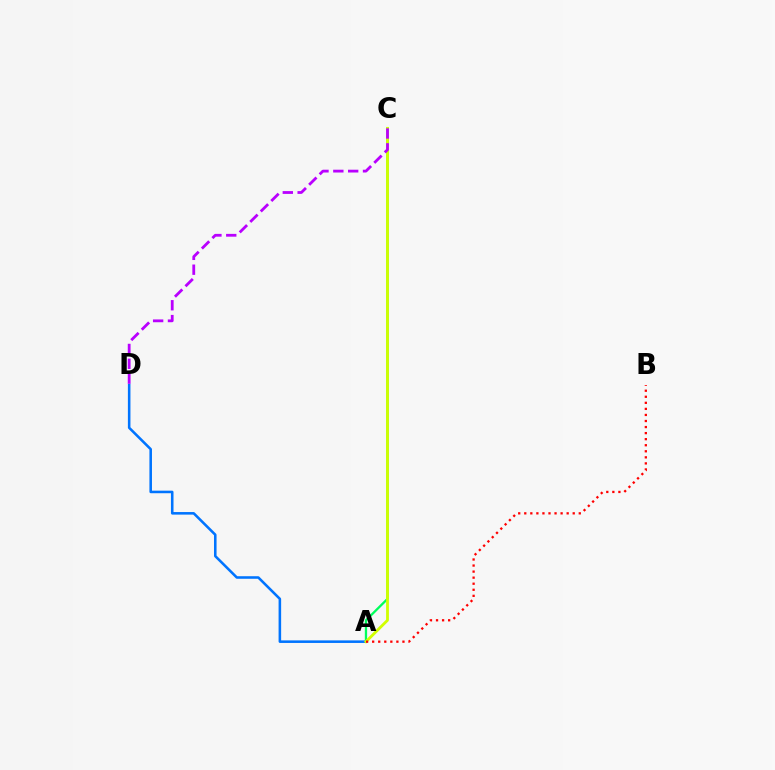{('A', 'D'): [{'color': '#0074ff', 'line_style': 'solid', 'thickness': 1.84}], ('A', 'C'): [{'color': '#00ff5c', 'line_style': 'solid', 'thickness': 1.65}, {'color': '#d1ff00', 'line_style': 'solid', 'thickness': 2.02}], ('A', 'B'): [{'color': '#ff0000', 'line_style': 'dotted', 'thickness': 1.65}], ('C', 'D'): [{'color': '#b900ff', 'line_style': 'dashed', 'thickness': 2.02}]}